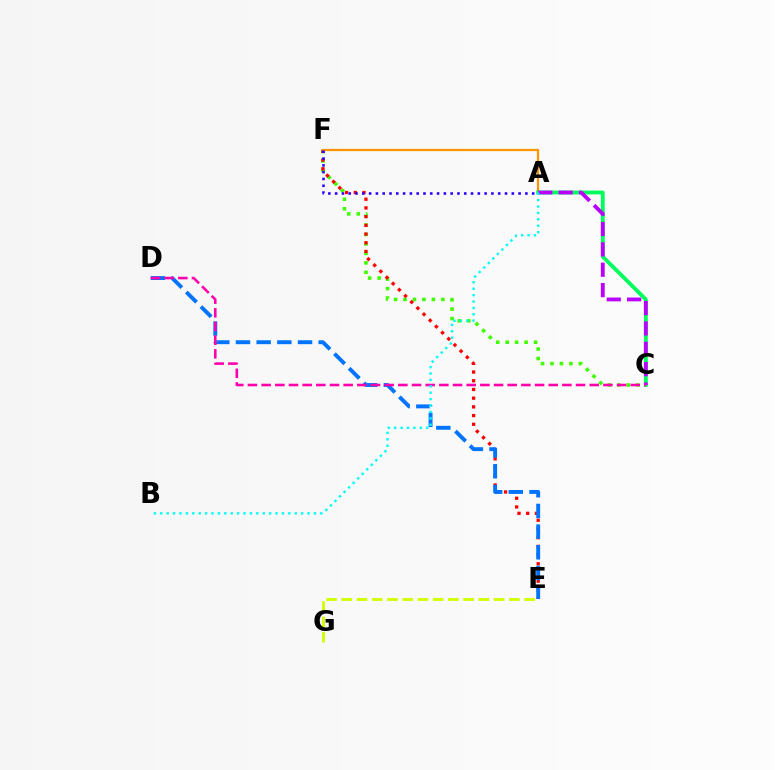{('E', 'G'): [{'color': '#d1ff00', 'line_style': 'dashed', 'thickness': 2.07}], ('C', 'F'): [{'color': '#3dff00', 'line_style': 'dotted', 'thickness': 2.57}], ('E', 'F'): [{'color': '#ff0000', 'line_style': 'dotted', 'thickness': 2.37}], ('D', 'E'): [{'color': '#0074ff', 'line_style': 'dashed', 'thickness': 2.81}], ('A', 'F'): [{'color': '#ff9400', 'line_style': 'solid', 'thickness': 1.6}, {'color': '#2500ff', 'line_style': 'dotted', 'thickness': 1.85}], ('A', 'C'): [{'color': '#00ff5c', 'line_style': 'solid', 'thickness': 2.76}, {'color': '#b900ff', 'line_style': 'dashed', 'thickness': 2.77}], ('C', 'D'): [{'color': '#ff00ac', 'line_style': 'dashed', 'thickness': 1.86}], ('A', 'B'): [{'color': '#00fff6', 'line_style': 'dotted', 'thickness': 1.74}]}